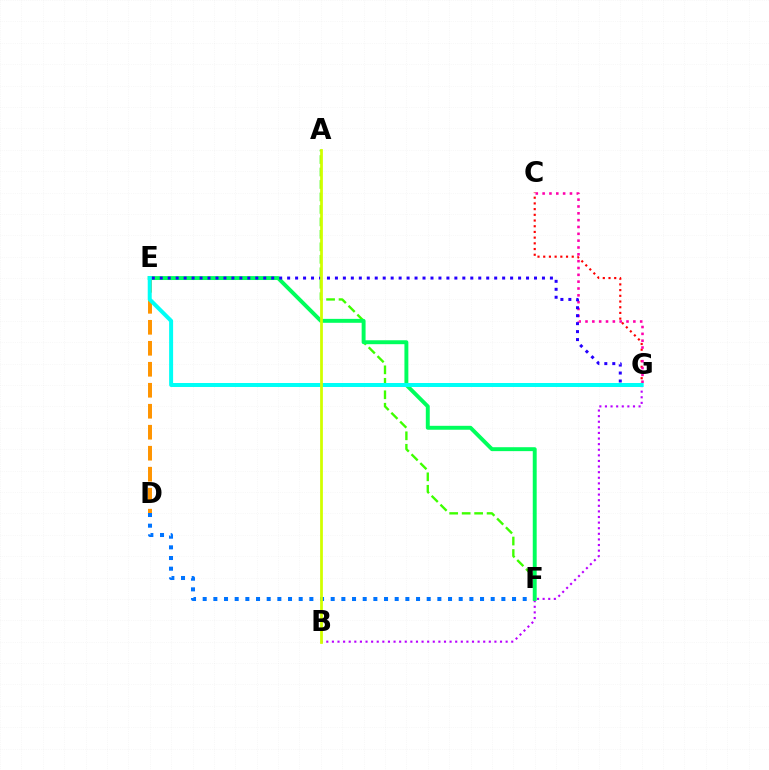{('C', 'G'): [{'color': '#ff0000', 'line_style': 'dotted', 'thickness': 1.55}, {'color': '#ff00ac', 'line_style': 'dotted', 'thickness': 1.86}], ('D', 'F'): [{'color': '#0074ff', 'line_style': 'dotted', 'thickness': 2.9}], ('A', 'F'): [{'color': '#3dff00', 'line_style': 'dashed', 'thickness': 1.69}], ('D', 'E'): [{'color': '#ff9400', 'line_style': 'dashed', 'thickness': 2.85}], ('B', 'G'): [{'color': '#b900ff', 'line_style': 'dotted', 'thickness': 1.52}], ('E', 'F'): [{'color': '#00ff5c', 'line_style': 'solid', 'thickness': 2.83}], ('E', 'G'): [{'color': '#2500ff', 'line_style': 'dotted', 'thickness': 2.16}, {'color': '#00fff6', 'line_style': 'solid', 'thickness': 2.87}], ('A', 'B'): [{'color': '#d1ff00', 'line_style': 'solid', 'thickness': 1.99}]}